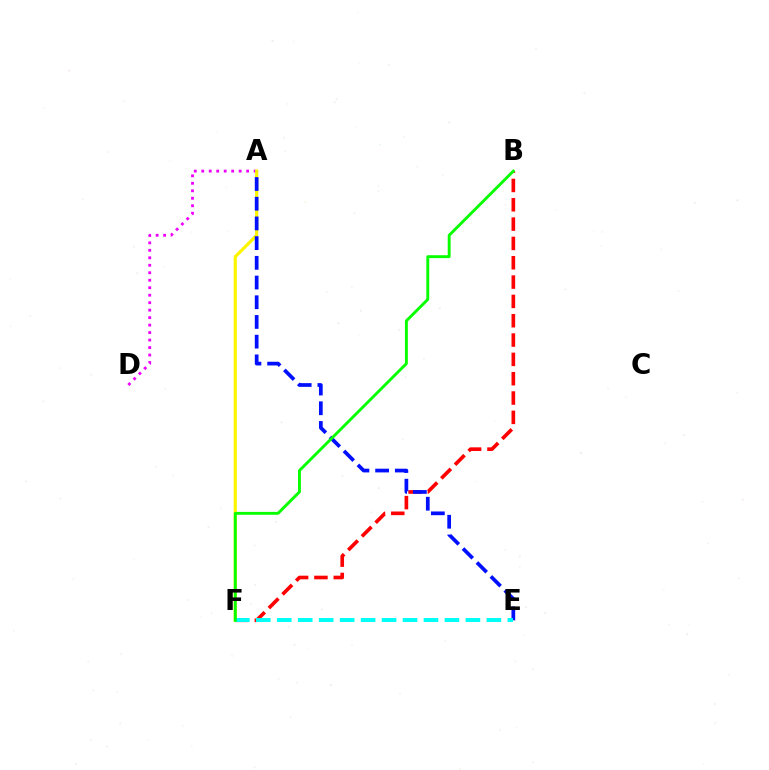{('A', 'D'): [{'color': '#ee00ff', 'line_style': 'dotted', 'thickness': 2.03}], ('A', 'F'): [{'color': '#fcf500', 'line_style': 'solid', 'thickness': 2.3}], ('B', 'F'): [{'color': '#ff0000', 'line_style': 'dashed', 'thickness': 2.63}, {'color': '#08ff00', 'line_style': 'solid', 'thickness': 2.08}], ('A', 'E'): [{'color': '#0010ff', 'line_style': 'dashed', 'thickness': 2.68}], ('E', 'F'): [{'color': '#00fff6', 'line_style': 'dashed', 'thickness': 2.85}]}